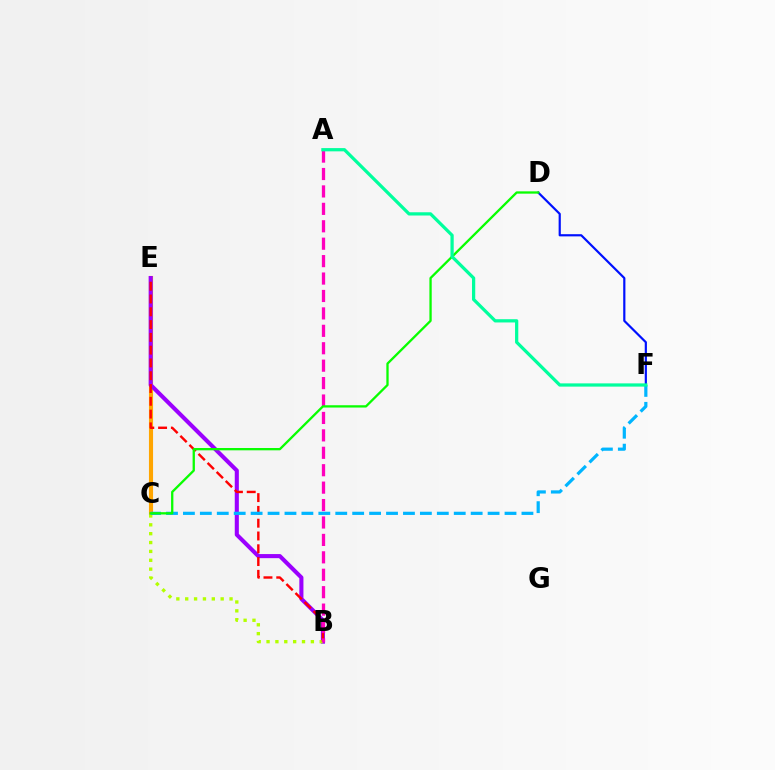{('C', 'E'): [{'color': '#ffa500', 'line_style': 'solid', 'thickness': 2.97}], ('B', 'E'): [{'color': '#9b00ff', 'line_style': 'solid', 'thickness': 2.94}, {'color': '#ff0000', 'line_style': 'dashed', 'thickness': 1.74}], ('B', 'C'): [{'color': '#b3ff00', 'line_style': 'dotted', 'thickness': 2.41}], ('A', 'B'): [{'color': '#ff00bd', 'line_style': 'dashed', 'thickness': 2.37}], ('C', 'F'): [{'color': '#00b5ff', 'line_style': 'dashed', 'thickness': 2.3}], ('D', 'F'): [{'color': '#0010ff', 'line_style': 'solid', 'thickness': 1.58}], ('C', 'D'): [{'color': '#08ff00', 'line_style': 'solid', 'thickness': 1.66}], ('A', 'F'): [{'color': '#00ff9d', 'line_style': 'solid', 'thickness': 2.34}]}